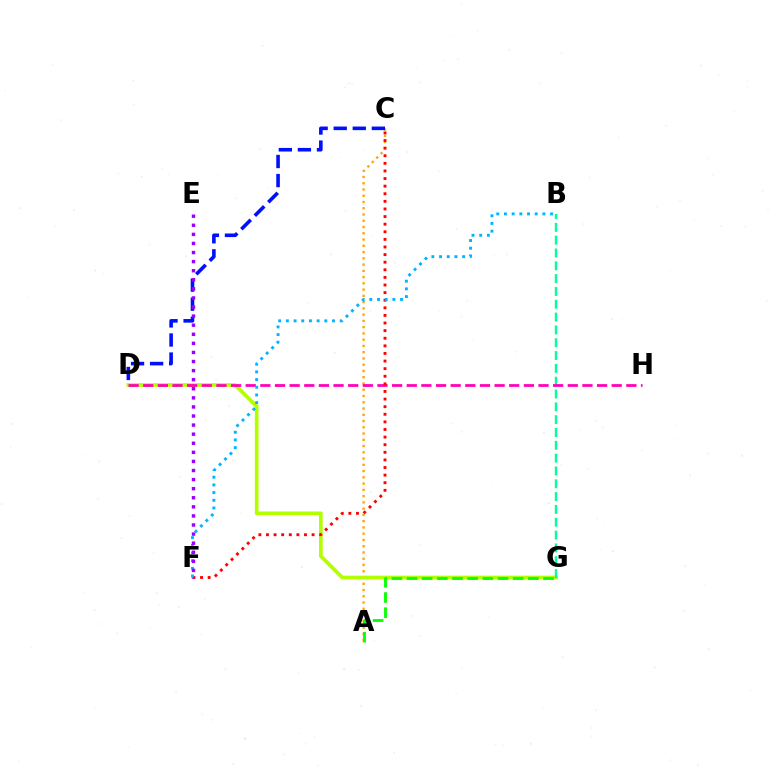{('A', 'C'): [{'color': '#ffa500', 'line_style': 'dotted', 'thickness': 1.7}], ('D', 'G'): [{'color': '#b3ff00', 'line_style': 'solid', 'thickness': 2.65}], ('B', 'G'): [{'color': '#00ff9d', 'line_style': 'dashed', 'thickness': 1.74}], ('A', 'G'): [{'color': '#08ff00', 'line_style': 'dashed', 'thickness': 2.06}], ('C', 'D'): [{'color': '#0010ff', 'line_style': 'dashed', 'thickness': 2.59}], ('D', 'H'): [{'color': '#ff00bd', 'line_style': 'dashed', 'thickness': 1.99}], ('C', 'F'): [{'color': '#ff0000', 'line_style': 'dotted', 'thickness': 2.07}], ('B', 'F'): [{'color': '#00b5ff', 'line_style': 'dotted', 'thickness': 2.09}], ('E', 'F'): [{'color': '#9b00ff', 'line_style': 'dotted', 'thickness': 2.47}]}